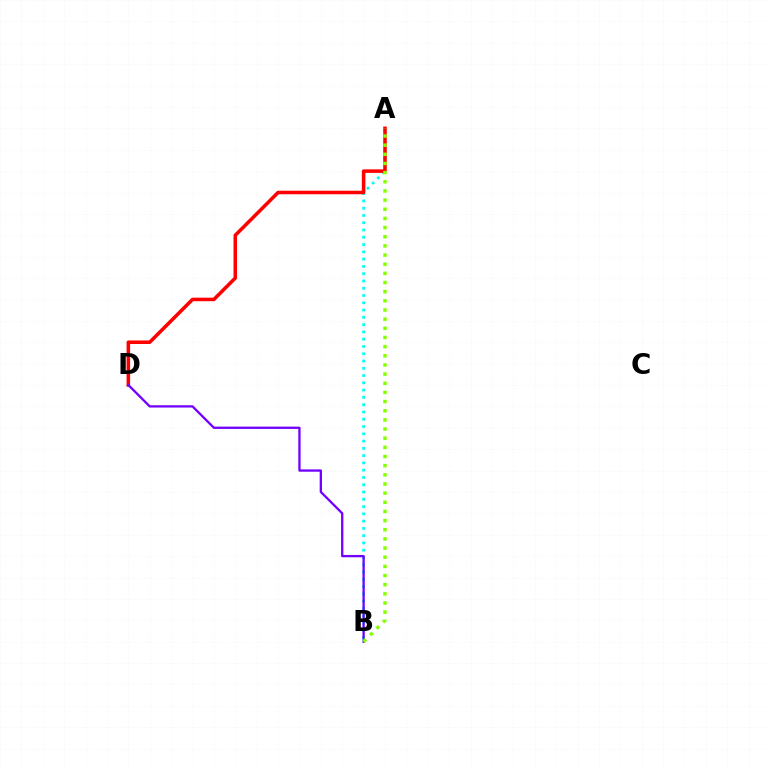{('A', 'B'): [{'color': '#00fff6', 'line_style': 'dotted', 'thickness': 1.98}, {'color': '#84ff00', 'line_style': 'dotted', 'thickness': 2.49}], ('A', 'D'): [{'color': '#ff0000', 'line_style': 'solid', 'thickness': 2.55}], ('B', 'D'): [{'color': '#7200ff', 'line_style': 'solid', 'thickness': 1.66}]}